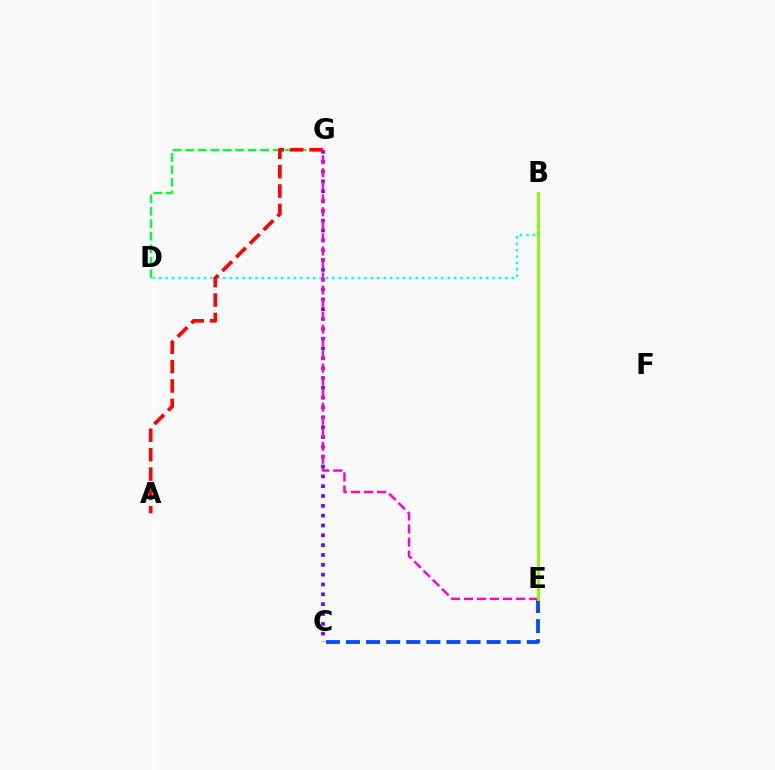{('B', 'D'): [{'color': '#00fff6', 'line_style': 'dotted', 'thickness': 1.74}], ('B', 'E'): [{'color': '#ffbd00', 'line_style': 'solid', 'thickness': 2.01}, {'color': '#84ff00', 'line_style': 'solid', 'thickness': 2.03}], ('D', 'G'): [{'color': '#00ff39', 'line_style': 'dashed', 'thickness': 1.7}], ('C', 'E'): [{'color': '#004bff', 'line_style': 'dashed', 'thickness': 2.73}], ('A', 'G'): [{'color': '#ff0000', 'line_style': 'dashed', 'thickness': 2.64}], ('C', 'G'): [{'color': '#7200ff', 'line_style': 'dotted', 'thickness': 2.67}], ('E', 'G'): [{'color': '#ff00cf', 'line_style': 'dashed', 'thickness': 1.77}]}